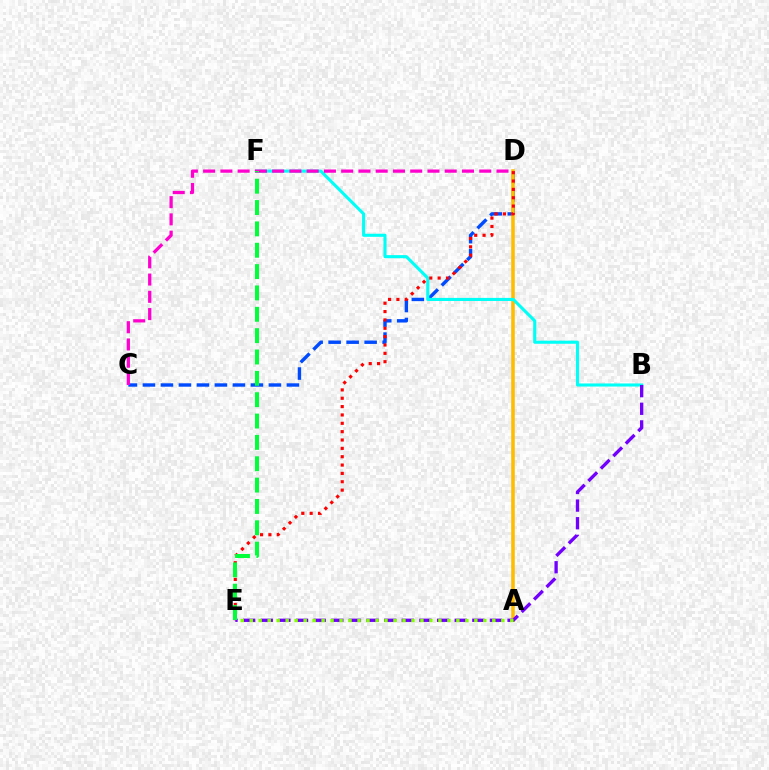{('C', 'D'): [{'color': '#004bff', 'line_style': 'dashed', 'thickness': 2.44}, {'color': '#ff00cf', 'line_style': 'dashed', 'thickness': 2.34}], ('A', 'D'): [{'color': '#ffbd00', 'line_style': 'solid', 'thickness': 2.58}], ('B', 'F'): [{'color': '#00fff6', 'line_style': 'solid', 'thickness': 2.22}], ('D', 'E'): [{'color': '#ff0000', 'line_style': 'dotted', 'thickness': 2.27}], ('B', 'E'): [{'color': '#7200ff', 'line_style': 'dashed', 'thickness': 2.39}], ('E', 'F'): [{'color': '#00ff39', 'line_style': 'dashed', 'thickness': 2.9}], ('A', 'E'): [{'color': '#84ff00', 'line_style': 'dotted', 'thickness': 2.44}]}